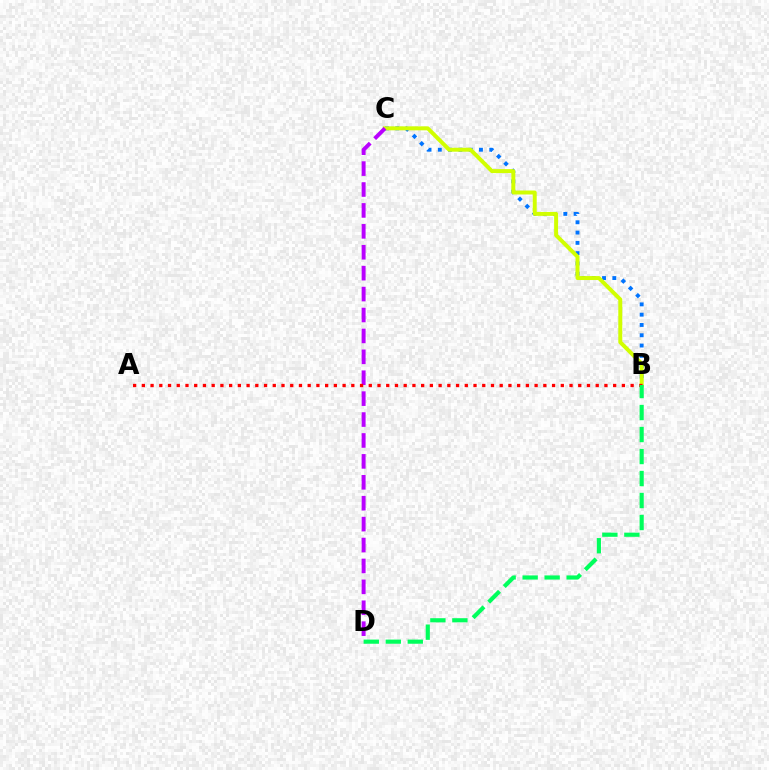{('B', 'C'): [{'color': '#0074ff', 'line_style': 'dotted', 'thickness': 2.8}, {'color': '#d1ff00', 'line_style': 'solid', 'thickness': 2.85}], ('C', 'D'): [{'color': '#b900ff', 'line_style': 'dashed', 'thickness': 2.84}], ('A', 'B'): [{'color': '#ff0000', 'line_style': 'dotted', 'thickness': 2.37}], ('B', 'D'): [{'color': '#00ff5c', 'line_style': 'dashed', 'thickness': 2.99}]}